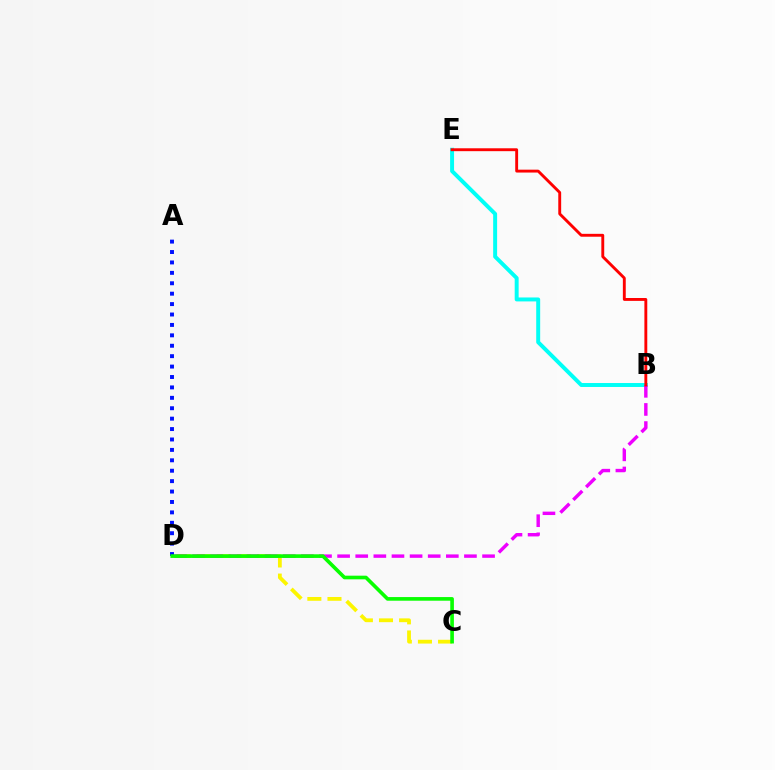{('B', 'E'): [{'color': '#00fff6', 'line_style': 'solid', 'thickness': 2.84}, {'color': '#ff0000', 'line_style': 'solid', 'thickness': 2.07}], ('A', 'D'): [{'color': '#0010ff', 'line_style': 'dotted', 'thickness': 2.83}], ('C', 'D'): [{'color': '#fcf500', 'line_style': 'dashed', 'thickness': 2.73}, {'color': '#08ff00', 'line_style': 'solid', 'thickness': 2.62}], ('B', 'D'): [{'color': '#ee00ff', 'line_style': 'dashed', 'thickness': 2.46}]}